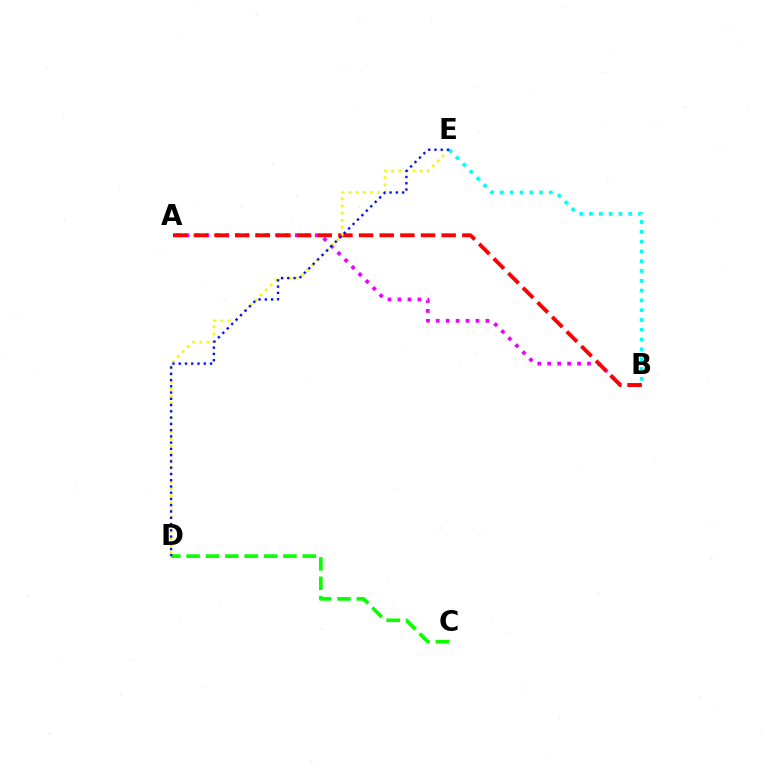{('A', 'B'): [{'color': '#ee00ff', 'line_style': 'dotted', 'thickness': 2.7}, {'color': '#ff0000', 'line_style': 'dashed', 'thickness': 2.81}], ('D', 'E'): [{'color': '#fcf500', 'line_style': 'dotted', 'thickness': 1.93}, {'color': '#0010ff', 'line_style': 'dotted', 'thickness': 1.7}], ('C', 'D'): [{'color': '#08ff00', 'line_style': 'dashed', 'thickness': 2.63}], ('B', 'E'): [{'color': '#00fff6', 'line_style': 'dotted', 'thickness': 2.66}]}